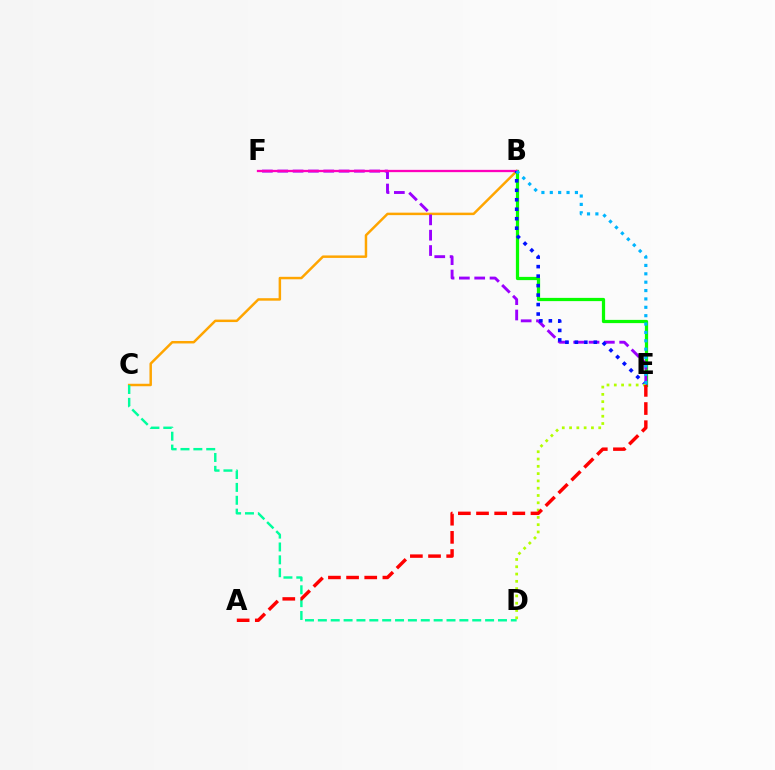{('B', 'C'): [{'color': '#ffa500', 'line_style': 'solid', 'thickness': 1.78}], ('C', 'D'): [{'color': '#00ff9d', 'line_style': 'dashed', 'thickness': 1.75}], ('B', 'E'): [{'color': '#08ff00', 'line_style': 'solid', 'thickness': 2.33}, {'color': '#0010ff', 'line_style': 'dotted', 'thickness': 2.58}, {'color': '#00b5ff', 'line_style': 'dotted', 'thickness': 2.27}], ('E', 'F'): [{'color': '#9b00ff', 'line_style': 'dashed', 'thickness': 2.08}], ('B', 'F'): [{'color': '#ff00bd', 'line_style': 'solid', 'thickness': 1.65}], ('D', 'E'): [{'color': '#b3ff00', 'line_style': 'dotted', 'thickness': 1.98}], ('A', 'E'): [{'color': '#ff0000', 'line_style': 'dashed', 'thickness': 2.47}]}